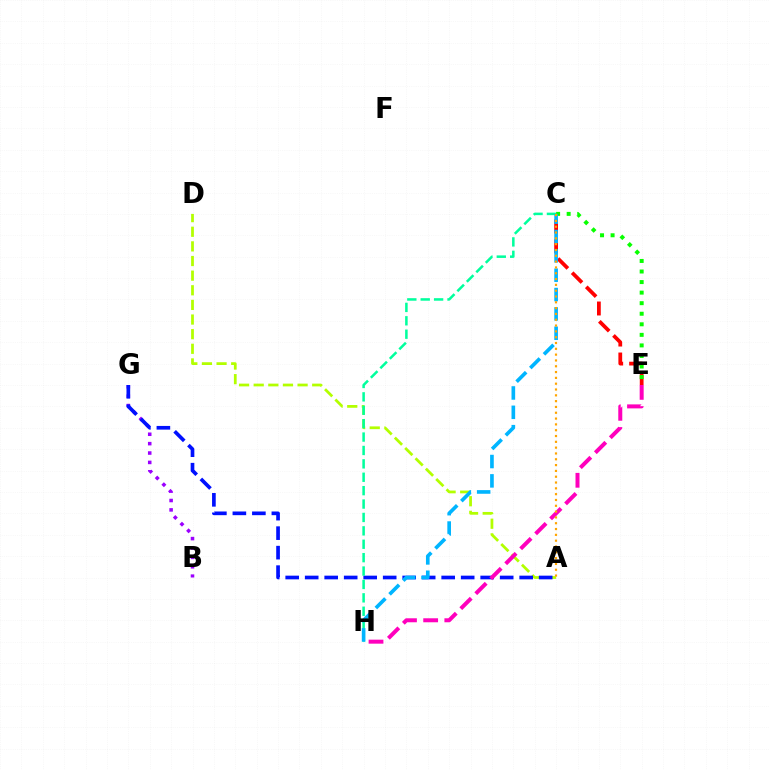{('B', 'G'): [{'color': '#9b00ff', 'line_style': 'dotted', 'thickness': 2.55}], ('A', 'D'): [{'color': '#b3ff00', 'line_style': 'dashed', 'thickness': 1.99}], ('C', 'E'): [{'color': '#ff0000', 'line_style': 'dashed', 'thickness': 2.71}, {'color': '#08ff00', 'line_style': 'dotted', 'thickness': 2.87}], ('A', 'G'): [{'color': '#0010ff', 'line_style': 'dashed', 'thickness': 2.65}], ('C', 'H'): [{'color': '#00ff9d', 'line_style': 'dashed', 'thickness': 1.82}, {'color': '#00b5ff', 'line_style': 'dashed', 'thickness': 2.63}], ('E', 'H'): [{'color': '#ff00bd', 'line_style': 'dashed', 'thickness': 2.88}], ('A', 'C'): [{'color': '#ffa500', 'line_style': 'dotted', 'thickness': 1.58}]}